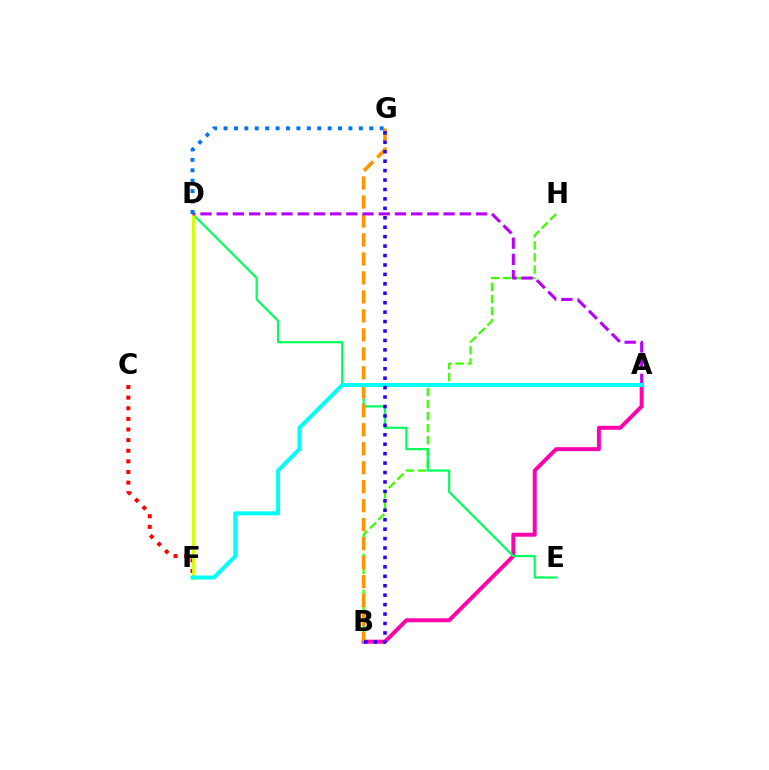{('C', 'F'): [{'color': '#ff0000', 'line_style': 'dotted', 'thickness': 2.89}], ('B', 'H'): [{'color': '#3dff00', 'line_style': 'dashed', 'thickness': 1.64}], ('A', 'B'): [{'color': '#ff00ac', 'line_style': 'solid', 'thickness': 2.85}], ('D', 'E'): [{'color': '#00ff5c', 'line_style': 'solid', 'thickness': 1.57}], ('B', 'G'): [{'color': '#ff9400', 'line_style': 'dashed', 'thickness': 2.58}, {'color': '#2500ff', 'line_style': 'dotted', 'thickness': 2.56}], ('D', 'F'): [{'color': '#d1ff00', 'line_style': 'solid', 'thickness': 2.07}], ('A', 'D'): [{'color': '#b900ff', 'line_style': 'dashed', 'thickness': 2.2}], ('A', 'F'): [{'color': '#00fff6', 'line_style': 'solid', 'thickness': 2.88}], ('D', 'G'): [{'color': '#0074ff', 'line_style': 'dotted', 'thickness': 2.83}]}